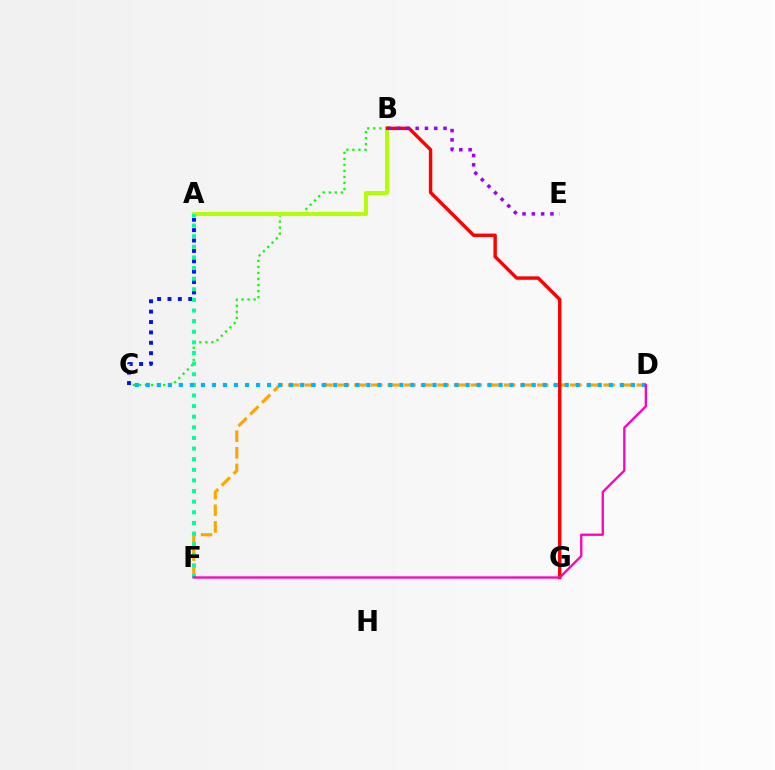{('A', 'C'): [{'color': '#0010ff', 'line_style': 'dotted', 'thickness': 2.82}], ('D', 'F'): [{'color': '#ffa500', 'line_style': 'dashed', 'thickness': 2.25}, {'color': '#ff00bd', 'line_style': 'solid', 'thickness': 1.67}], ('B', 'C'): [{'color': '#08ff00', 'line_style': 'dotted', 'thickness': 1.64}], ('A', 'B'): [{'color': '#b3ff00', 'line_style': 'solid', 'thickness': 2.82}], ('A', 'F'): [{'color': '#00ff9d', 'line_style': 'dotted', 'thickness': 2.89}], ('B', 'G'): [{'color': '#ff0000', 'line_style': 'solid', 'thickness': 2.46}], ('C', 'D'): [{'color': '#00b5ff', 'line_style': 'dotted', 'thickness': 3.0}], ('B', 'E'): [{'color': '#9b00ff', 'line_style': 'dotted', 'thickness': 2.53}]}